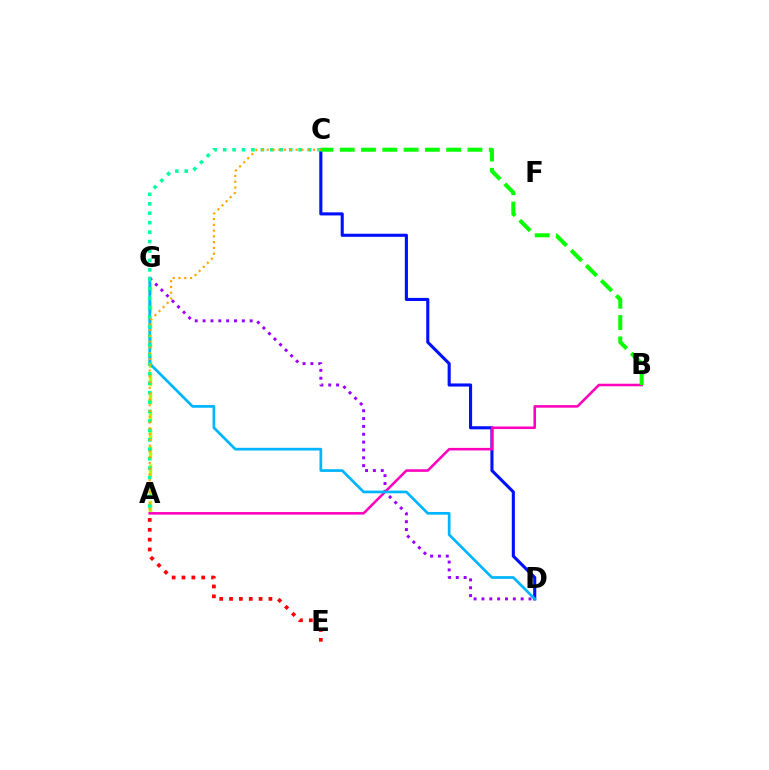{('C', 'D'): [{'color': '#0010ff', 'line_style': 'solid', 'thickness': 2.23}], ('A', 'G'): [{'color': '#b3ff00', 'line_style': 'dashed', 'thickness': 2.47}], ('D', 'G'): [{'color': '#9b00ff', 'line_style': 'dotted', 'thickness': 2.13}, {'color': '#00b5ff', 'line_style': 'solid', 'thickness': 1.95}], ('A', 'B'): [{'color': '#ff00bd', 'line_style': 'solid', 'thickness': 1.84}], ('A', 'C'): [{'color': '#00ff9d', 'line_style': 'dotted', 'thickness': 2.57}, {'color': '#ffa500', 'line_style': 'dotted', 'thickness': 1.57}], ('B', 'C'): [{'color': '#08ff00', 'line_style': 'dashed', 'thickness': 2.89}], ('A', 'E'): [{'color': '#ff0000', 'line_style': 'dotted', 'thickness': 2.68}]}